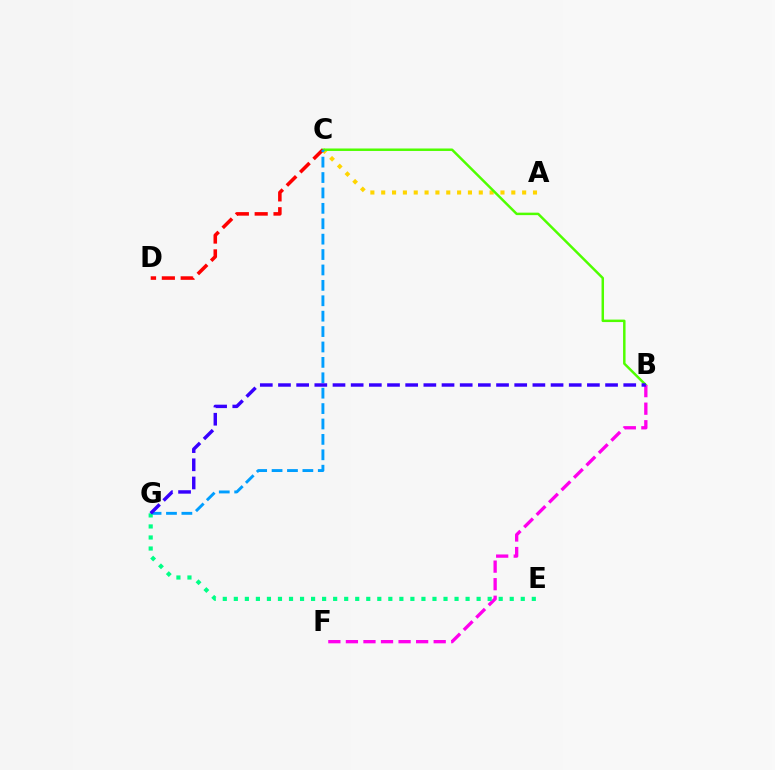{('A', 'C'): [{'color': '#ffd500', 'line_style': 'dotted', 'thickness': 2.95}], ('B', 'C'): [{'color': '#4fff00', 'line_style': 'solid', 'thickness': 1.78}], ('C', 'D'): [{'color': '#ff0000', 'line_style': 'dashed', 'thickness': 2.56}], ('C', 'G'): [{'color': '#009eff', 'line_style': 'dashed', 'thickness': 2.09}], ('B', 'F'): [{'color': '#ff00ed', 'line_style': 'dashed', 'thickness': 2.39}], ('E', 'G'): [{'color': '#00ff86', 'line_style': 'dotted', 'thickness': 3.0}], ('B', 'G'): [{'color': '#3700ff', 'line_style': 'dashed', 'thickness': 2.47}]}